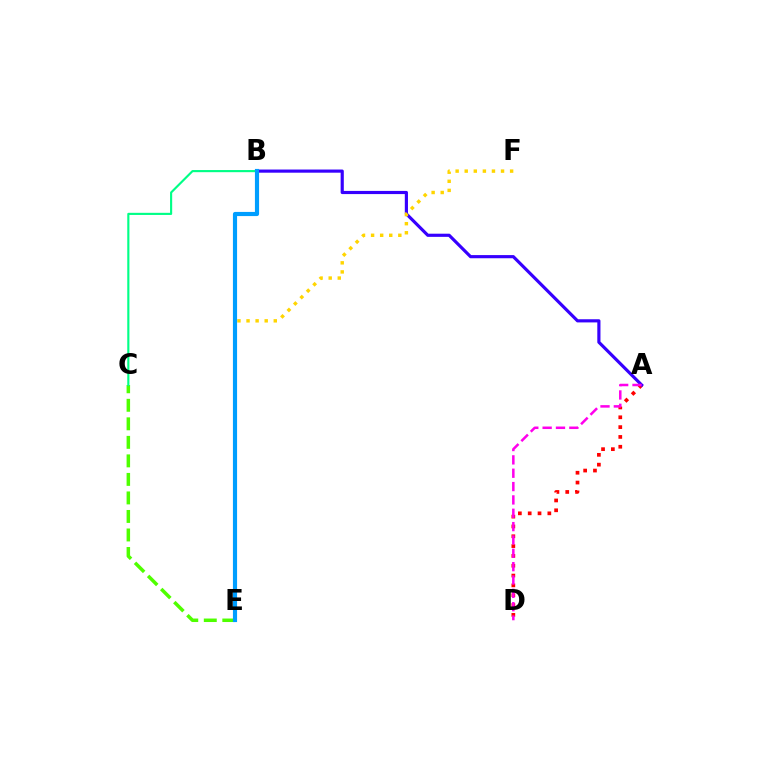{('A', 'D'): [{'color': '#ff0000', 'line_style': 'dotted', 'thickness': 2.67}, {'color': '#ff00ed', 'line_style': 'dashed', 'thickness': 1.81}], ('C', 'E'): [{'color': '#4fff00', 'line_style': 'dashed', 'thickness': 2.52}], ('A', 'B'): [{'color': '#3700ff', 'line_style': 'solid', 'thickness': 2.28}], ('E', 'F'): [{'color': '#ffd500', 'line_style': 'dotted', 'thickness': 2.47}], ('B', 'C'): [{'color': '#00ff86', 'line_style': 'solid', 'thickness': 1.54}], ('B', 'E'): [{'color': '#009eff', 'line_style': 'solid', 'thickness': 2.99}]}